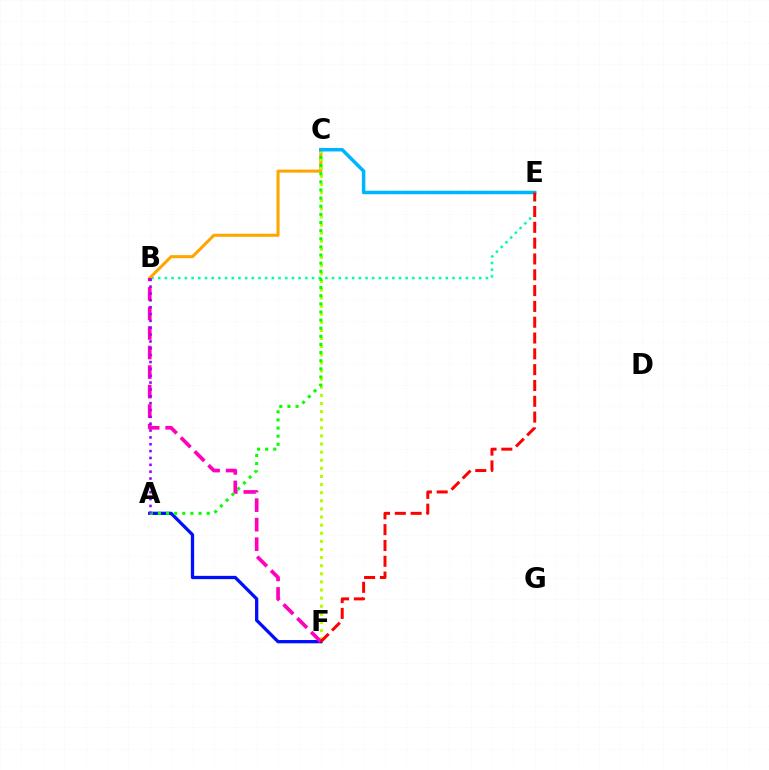{('B', 'E'): [{'color': '#00ff9d', 'line_style': 'dotted', 'thickness': 1.82}], ('A', 'F'): [{'color': '#0010ff', 'line_style': 'solid', 'thickness': 2.37}], ('B', 'C'): [{'color': '#ffa500', 'line_style': 'solid', 'thickness': 2.19}], ('C', 'F'): [{'color': '#b3ff00', 'line_style': 'dotted', 'thickness': 2.2}], ('A', 'C'): [{'color': '#08ff00', 'line_style': 'dotted', 'thickness': 2.21}], ('C', 'E'): [{'color': '#00b5ff', 'line_style': 'solid', 'thickness': 2.52}], ('B', 'F'): [{'color': '#ff00bd', 'line_style': 'dashed', 'thickness': 2.65}], ('E', 'F'): [{'color': '#ff0000', 'line_style': 'dashed', 'thickness': 2.15}], ('A', 'B'): [{'color': '#9b00ff', 'line_style': 'dotted', 'thickness': 1.86}]}